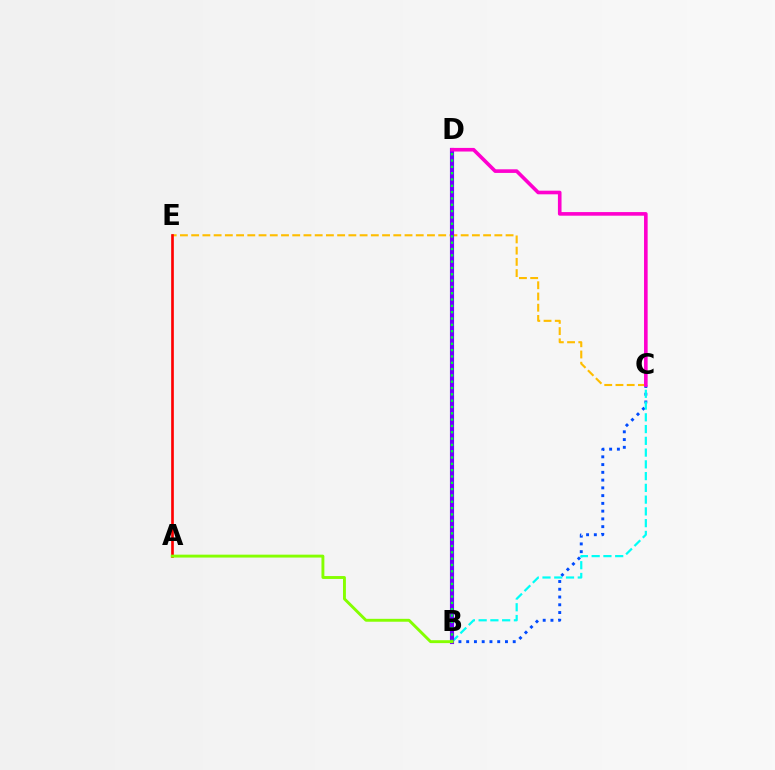{('B', 'C'): [{'color': '#004bff', 'line_style': 'dotted', 'thickness': 2.11}, {'color': '#00fff6', 'line_style': 'dashed', 'thickness': 1.6}], ('C', 'E'): [{'color': '#ffbd00', 'line_style': 'dashed', 'thickness': 1.53}], ('B', 'D'): [{'color': '#7200ff', 'line_style': 'solid', 'thickness': 2.97}, {'color': '#00ff39', 'line_style': 'dotted', 'thickness': 1.72}], ('A', 'E'): [{'color': '#ff0000', 'line_style': 'solid', 'thickness': 1.92}], ('C', 'D'): [{'color': '#ff00cf', 'line_style': 'solid', 'thickness': 2.61}], ('A', 'B'): [{'color': '#84ff00', 'line_style': 'solid', 'thickness': 2.09}]}